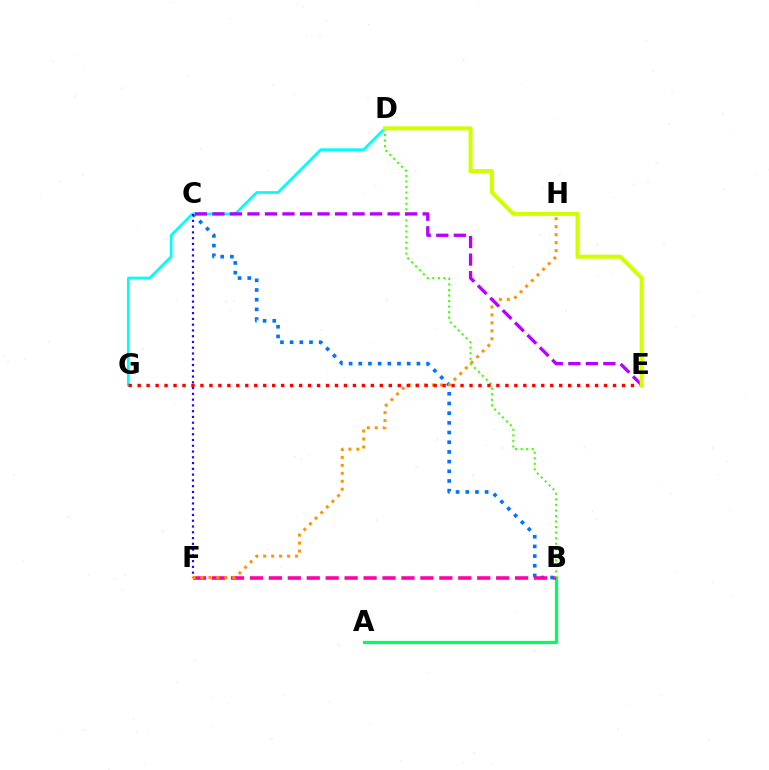{('B', 'C'): [{'color': '#0074ff', 'line_style': 'dotted', 'thickness': 2.63}], ('D', 'G'): [{'color': '#00fff6', 'line_style': 'solid', 'thickness': 2.0}], ('A', 'B'): [{'color': '#00ff5c', 'line_style': 'solid', 'thickness': 2.34}], ('B', 'F'): [{'color': '#ff00ac', 'line_style': 'dashed', 'thickness': 2.57}], ('C', 'F'): [{'color': '#2500ff', 'line_style': 'dotted', 'thickness': 1.57}], ('F', 'H'): [{'color': '#ff9400', 'line_style': 'dotted', 'thickness': 2.16}], ('B', 'D'): [{'color': '#3dff00', 'line_style': 'dotted', 'thickness': 1.51}], ('E', 'G'): [{'color': '#ff0000', 'line_style': 'dotted', 'thickness': 2.44}], ('C', 'E'): [{'color': '#b900ff', 'line_style': 'dashed', 'thickness': 2.38}], ('D', 'E'): [{'color': '#d1ff00', 'line_style': 'solid', 'thickness': 2.9}]}